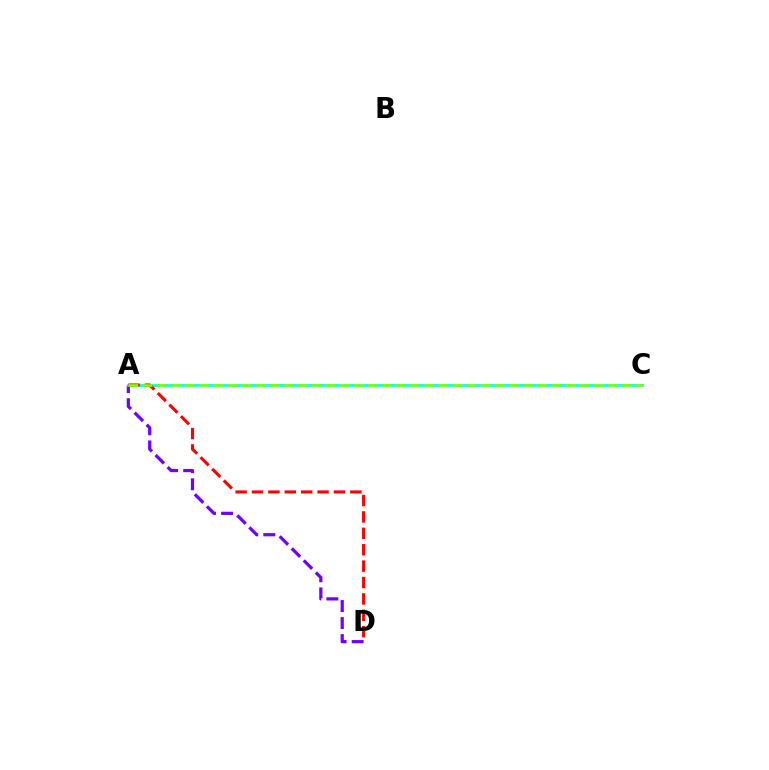{('A', 'D'): [{'color': '#7200ff', 'line_style': 'dashed', 'thickness': 2.31}, {'color': '#ff0000', 'line_style': 'dashed', 'thickness': 2.23}], ('A', 'C'): [{'color': '#00fff6', 'line_style': 'solid', 'thickness': 1.95}, {'color': '#84ff00', 'line_style': 'dashed', 'thickness': 1.91}]}